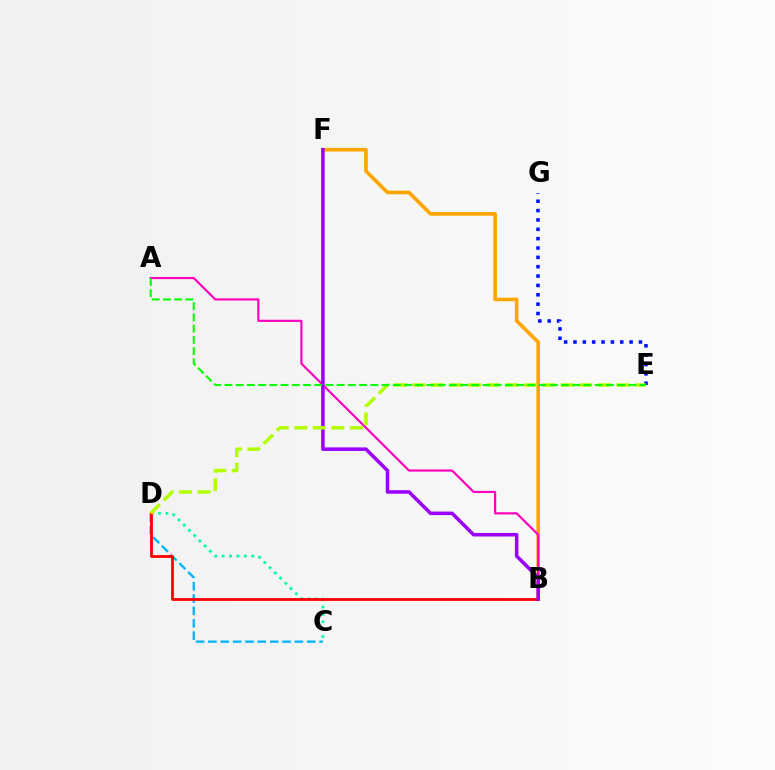{('C', 'D'): [{'color': '#00ff9d', 'line_style': 'dotted', 'thickness': 2.01}, {'color': '#00b5ff', 'line_style': 'dashed', 'thickness': 1.68}], ('E', 'G'): [{'color': '#0010ff', 'line_style': 'dotted', 'thickness': 2.54}], ('B', 'F'): [{'color': '#ffa500', 'line_style': 'solid', 'thickness': 2.61}, {'color': '#9b00ff', 'line_style': 'solid', 'thickness': 2.54}], ('A', 'B'): [{'color': '#ff00bd', 'line_style': 'solid', 'thickness': 1.55}], ('B', 'D'): [{'color': '#ff0000', 'line_style': 'solid', 'thickness': 2.0}], ('D', 'E'): [{'color': '#b3ff00', 'line_style': 'dashed', 'thickness': 2.52}], ('A', 'E'): [{'color': '#08ff00', 'line_style': 'dashed', 'thickness': 1.52}]}